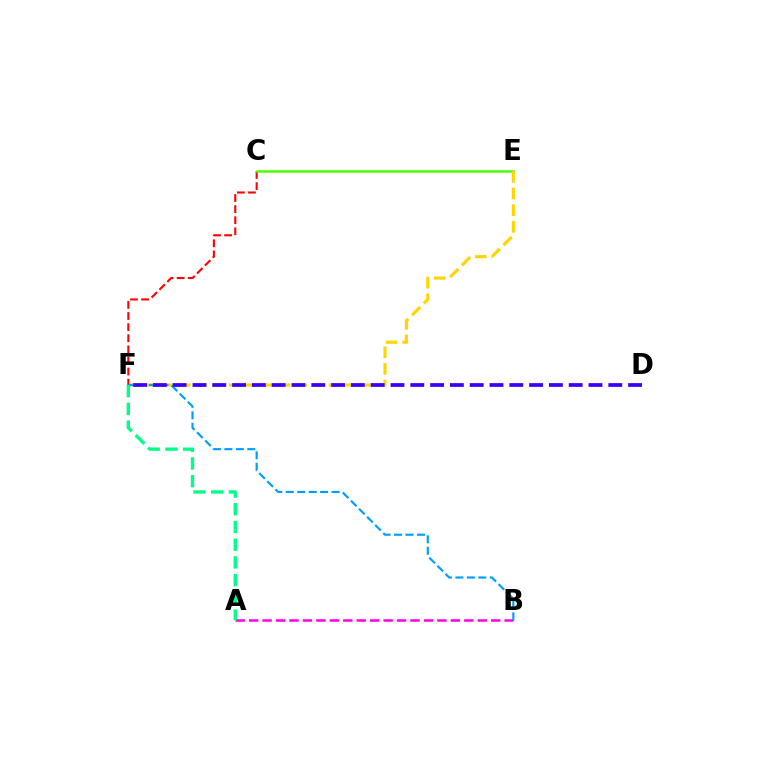{('C', 'F'): [{'color': '#ff0000', 'line_style': 'dashed', 'thickness': 1.51}], ('C', 'E'): [{'color': '#4fff00', 'line_style': 'solid', 'thickness': 1.82}], ('E', 'F'): [{'color': '#ffd500', 'line_style': 'dashed', 'thickness': 2.26}], ('A', 'B'): [{'color': '#ff00ed', 'line_style': 'dashed', 'thickness': 1.83}], ('B', 'F'): [{'color': '#009eff', 'line_style': 'dashed', 'thickness': 1.56}], ('A', 'F'): [{'color': '#00ff86', 'line_style': 'dashed', 'thickness': 2.41}], ('D', 'F'): [{'color': '#3700ff', 'line_style': 'dashed', 'thickness': 2.69}]}